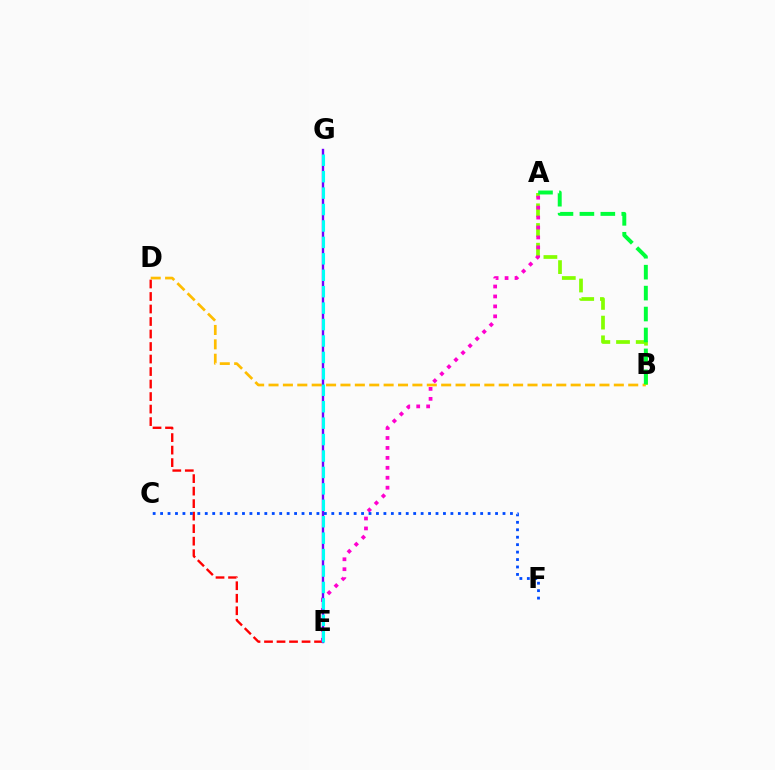{('D', 'E'): [{'color': '#ff0000', 'line_style': 'dashed', 'thickness': 1.7}], ('B', 'D'): [{'color': '#ffbd00', 'line_style': 'dashed', 'thickness': 1.95}], ('A', 'B'): [{'color': '#84ff00', 'line_style': 'dashed', 'thickness': 2.68}, {'color': '#00ff39', 'line_style': 'dashed', 'thickness': 2.84}], ('A', 'E'): [{'color': '#ff00cf', 'line_style': 'dotted', 'thickness': 2.7}], ('E', 'G'): [{'color': '#7200ff', 'line_style': 'solid', 'thickness': 1.72}, {'color': '#00fff6', 'line_style': 'dashed', 'thickness': 2.23}], ('C', 'F'): [{'color': '#004bff', 'line_style': 'dotted', 'thickness': 2.02}]}